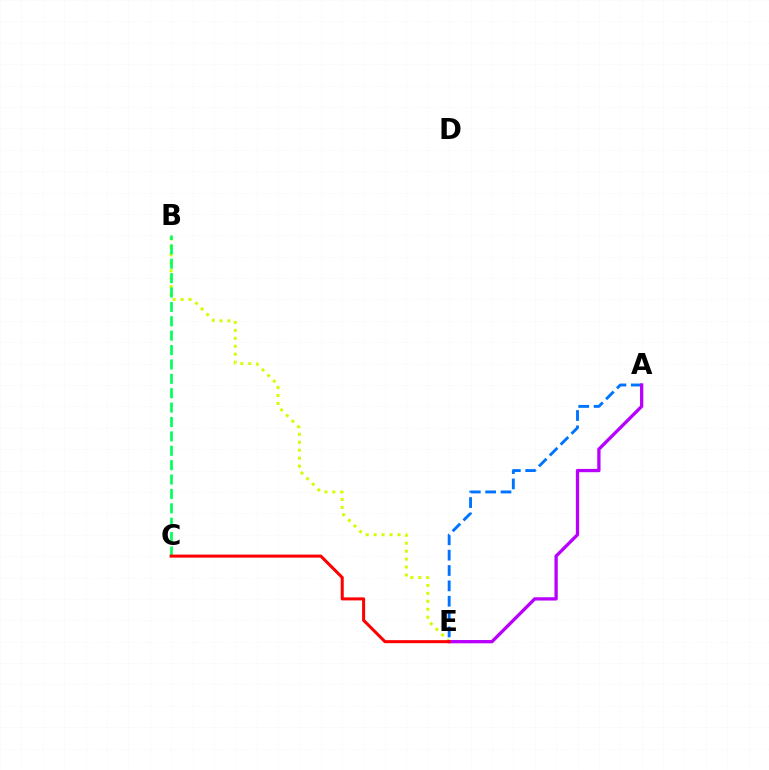{('B', 'E'): [{'color': '#d1ff00', 'line_style': 'dotted', 'thickness': 2.16}], ('A', 'E'): [{'color': '#0074ff', 'line_style': 'dashed', 'thickness': 2.09}, {'color': '#b900ff', 'line_style': 'solid', 'thickness': 2.37}], ('B', 'C'): [{'color': '#00ff5c', 'line_style': 'dashed', 'thickness': 1.95}], ('C', 'E'): [{'color': '#ff0000', 'line_style': 'solid', 'thickness': 2.19}]}